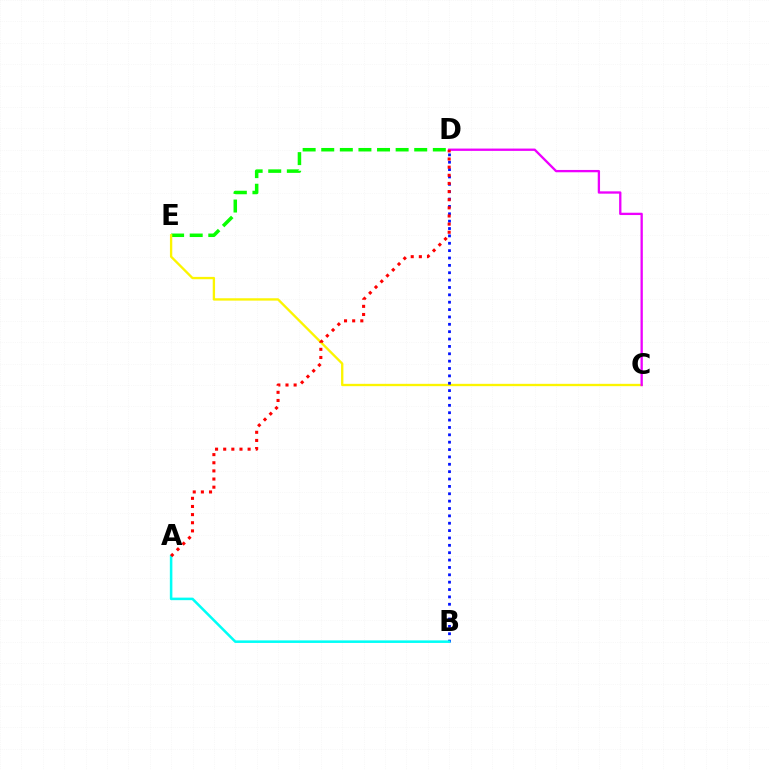{('D', 'E'): [{'color': '#08ff00', 'line_style': 'dashed', 'thickness': 2.53}], ('C', 'E'): [{'color': '#fcf500', 'line_style': 'solid', 'thickness': 1.68}], ('B', 'D'): [{'color': '#0010ff', 'line_style': 'dotted', 'thickness': 2.0}], ('C', 'D'): [{'color': '#ee00ff', 'line_style': 'solid', 'thickness': 1.67}], ('A', 'B'): [{'color': '#00fff6', 'line_style': 'solid', 'thickness': 1.83}], ('A', 'D'): [{'color': '#ff0000', 'line_style': 'dotted', 'thickness': 2.21}]}